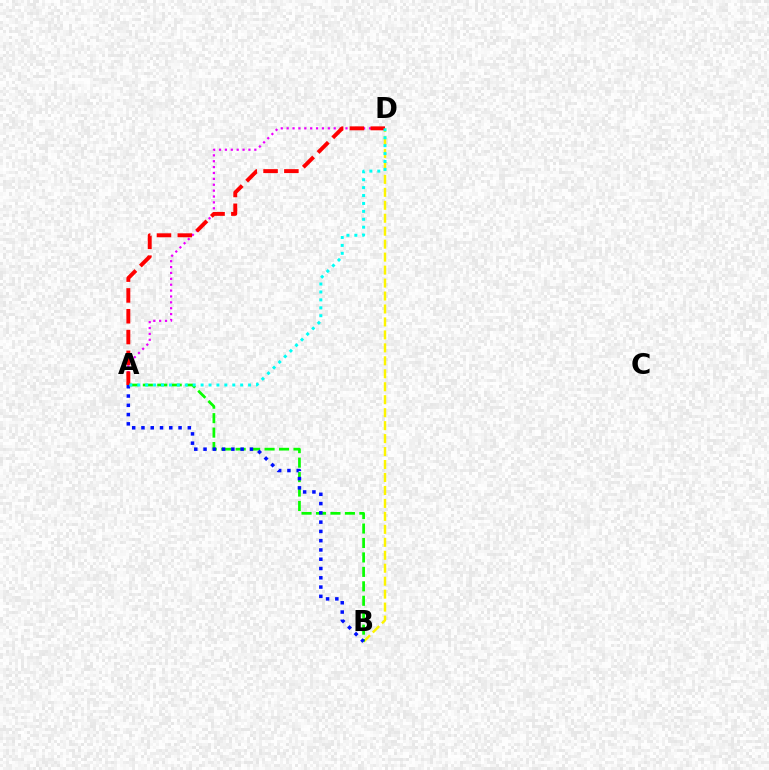{('B', 'D'): [{'color': '#fcf500', 'line_style': 'dashed', 'thickness': 1.76}], ('A', 'B'): [{'color': '#08ff00', 'line_style': 'dashed', 'thickness': 1.96}, {'color': '#0010ff', 'line_style': 'dotted', 'thickness': 2.52}], ('A', 'D'): [{'color': '#ee00ff', 'line_style': 'dotted', 'thickness': 1.6}, {'color': '#ff0000', 'line_style': 'dashed', 'thickness': 2.83}, {'color': '#00fff6', 'line_style': 'dotted', 'thickness': 2.15}]}